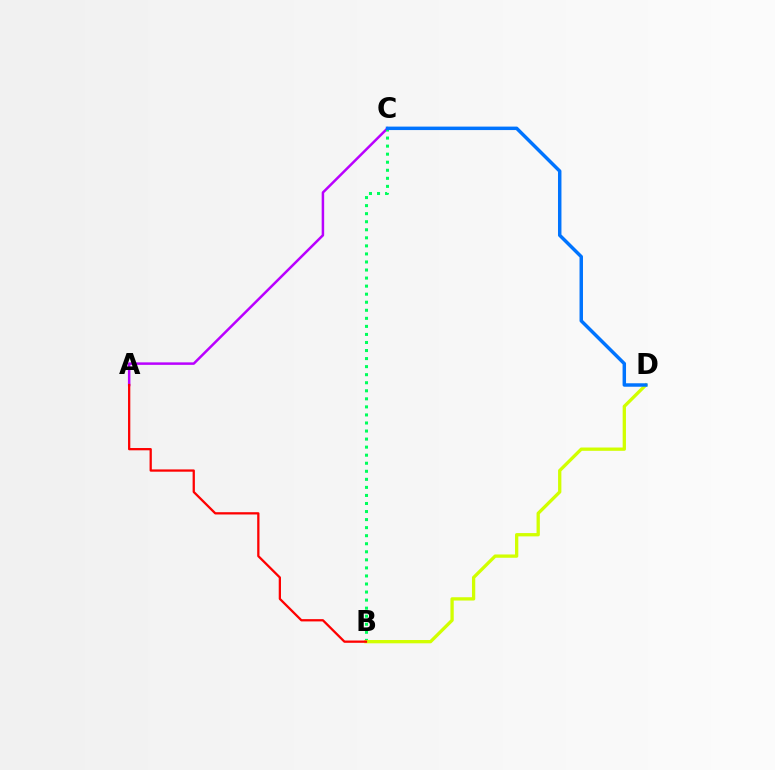{('A', 'C'): [{'color': '#b900ff', 'line_style': 'solid', 'thickness': 1.8}], ('B', 'C'): [{'color': '#00ff5c', 'line_style': 'dotted', 'thickness': 2.19}], ('B', 'D'): [{'color': '#d1ff00', 'line_style': 'solid', 'thickness': 2.37}], ('A', 'B'): [{'color': '#ff0000', 'line_style': 'solid', 'thickness': 1.64}], ('C', 'D'): [{'color': '#0074ff', 'line_style': 'solid', 'thickness': 2.49}]}